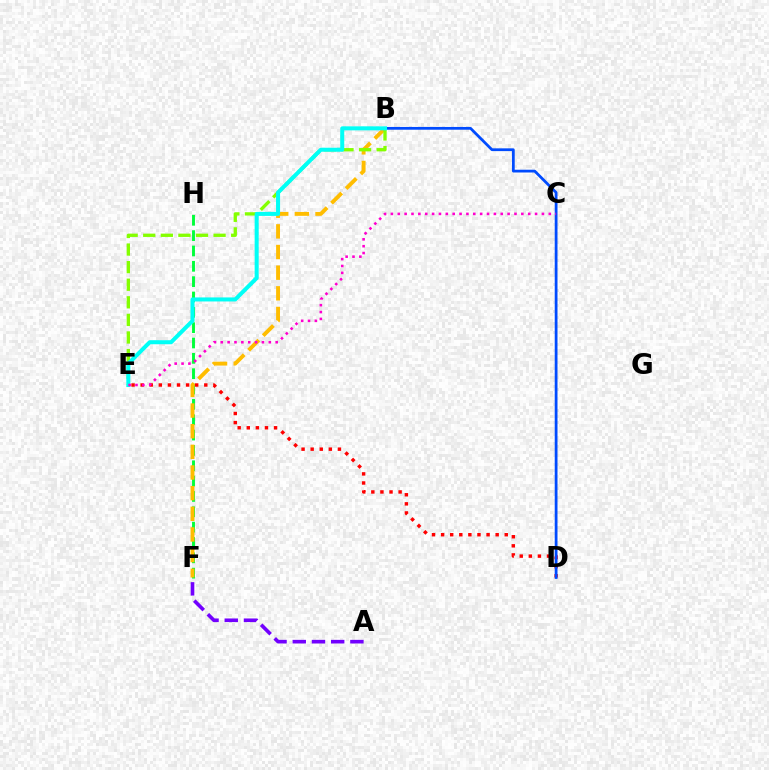{('F', 'H'): [{'color': '#00ff39', 'line_style': 'dashed', 'thickness': 2.08}], ('A', 'F'): [{'color': '#7200ff', 'line_style': 'dashed', 'thickness': 2.61}], ('B', 'F'): [{'color': '#ffbd00', 'line_style': 'dashed', 'thickness': 2.81}], ('B', 'E'): [{'color': '#84ff00', 'line_style': 'dashed', 'thickness': 2.39}, {'color': '#00fff6', 'line_style': 'solid', 'thickness': 2.9}], ('D', 'E'): [{'color': '#ff0000', 'line_style': 'dotted', 'thickness': 2.47}], ('B', 'D'): [{'color': '#004bff', 'line_style': 'solid', 'thickness': 1.99}], ('C', 'E'): [{'color': '#ff00cf', 'line_style': 'dotted', 'thickness': 1.87}]}